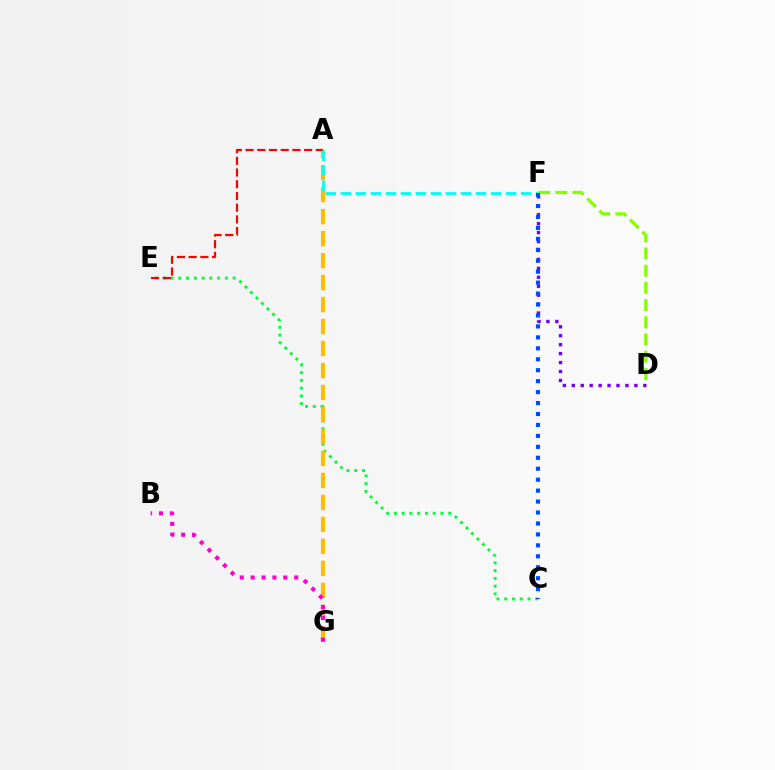{('C', 'E'): [{'color': '#00ff39', 'line_style': 'dotted', 'thickness': 2.11}], ('A', 'G'): [{'color': '#ffbd00', 'line_style': 'dashed', 'thickness': 2.99}], ('A', 'E'): [{'color': '#ff0000', 'line_style': 'dashed', 'thickness': 1.59}], ('D', 'F'): [{'color': '#84ff00', 'line_style': 'dashed', 'thickness': 2.34}, {'color': '#7200ff', 'line_style': 'dotted', 'thickness': 2.43}], ('B', 'G'): [{'color': '#ff00cf', 'line_style': 'dotted', 'thickness': 2.96}], ('A', 'F'): [{'color': '#00fff6', 'line_style': 'dashed', 'thickness': 2.04}], ('C', 'F'): [{'color': '#004bff', 'line_style': 'dotted', 'thickness': 2.97}]}